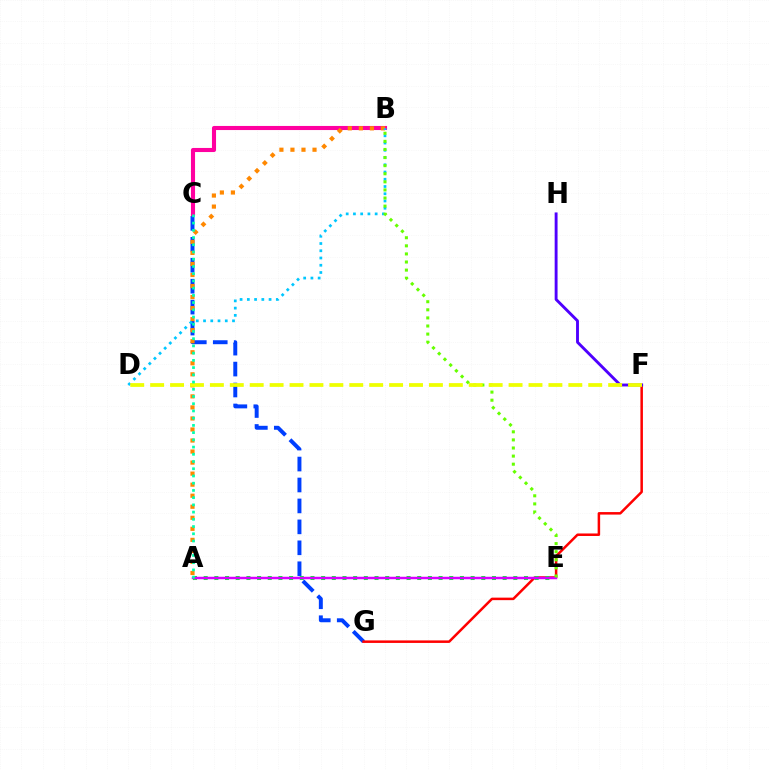{('C', 'G'): [{'color': '#003fff', 'line_style': 'dashed', 'thickness': 2.85}], ('F', 'G'): [{'color': '#ff0000', 'line_style': 'solid', 'thickness': 1.81}], ('B', 'C'): [{'color': '#ff00a0', 'line_style': 'solid', 'thickness': 2.95}], ('A', 'E'): [{'color': '#00ff27', 'line_style': 'dotted', 'thickness': 2.9}, {'color': '#d600ff', 'line_style': 'solid', 'thickness': 1.79}], ('A', 'B'): [{'color': '#ff8800', 'line_style': 'dotted', 'thickness': 3.0}], ('B', 'D'): [{'color': '#00c7ff', 'line_style': 'dotted', 'thickness': 1.97}], ('B', 'E'): [{'color': '#66ff00', 'line_style': 'dotted', 'thickness': 2.2}], ('F', 'H'): [{'color': '#4f00ff', 'line_style': 'solid', 'thickness': 2.08}], ('D', 'F'): [{'color': '#eeff00', 'line_style': 'dashed', 'thickness': 2.71}], ('A', 'C'): [{'color': '#00ffaf', 'line_style': 'dotted', 'thickness': 1.96}]}